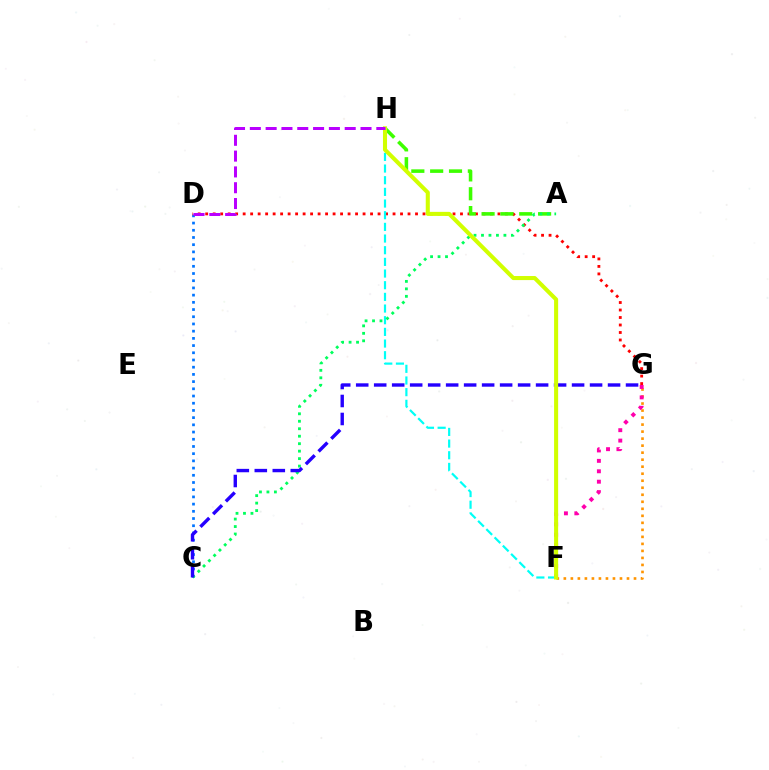{('C', 'D'): [{'color': '#0074ff', 'line_style': 'dotted', 'thickness': 1.96}], ('F', 'G'): [{'color': '#ff9400', 'line_style': 'dotted', 'thickness': 1.91}, {'color': '#ff00ac', 'line_style': 'dotted', 'thickness': 2.83}], ('D', 'G'): [{'color': '#ff0000', 'line_style': 'dotted', 'thickness': 2.04}], ('F', 'H'): [{'color': '#00fff6', 'line_style': 'dashed', 'thickness': 1.58}, {'color': '#d1ff00', 'line_style': 'solid', 'thickness': 2.92}], ('A', 'H'): [{'color': '#3dff00', 'line_style': 'dashed', 'thickness': 2.56}], ('A', 'C'): [{'color': '#00ff5c', 'line_style': 'dotted', 'thickness': 2.03}], ('C', 'G'): [{'color': '#2500ff', 'line_style': 'dashed', 'thickness': 2.44}], ('D', 'H'): [{'color': '#b900ff', 'line_style': 'dashed', 'thickness': 2.15}]}